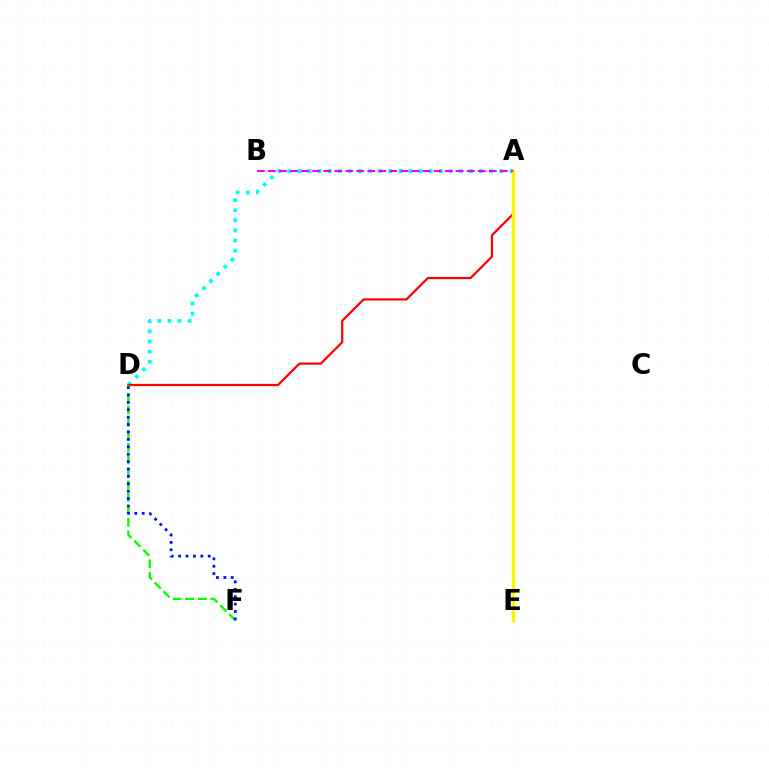{('A', 'D'): [{'color': '#00fff6', 'line_style': 'dotted', 'thickness': 2.74}, {'color': '#ff0000', 'line_style': 'solid', 'thickness': 1.61}], ('D', 'F'): [{'color': '#08ff00', 'line_style': 'dashed', 'thickness': 1.7}, {'color': '#0010ff', 'line_style': 'dotted', 'thickness': 2.01}], ('A', 'E'): [{'color': '#fcf500', 'line_style': 'solid', 'thickness': 2.5}], ('A', 'B'): [{'color': '#ee00ff', 'line_style': 'dashed', 'thickness': 1.5}]}